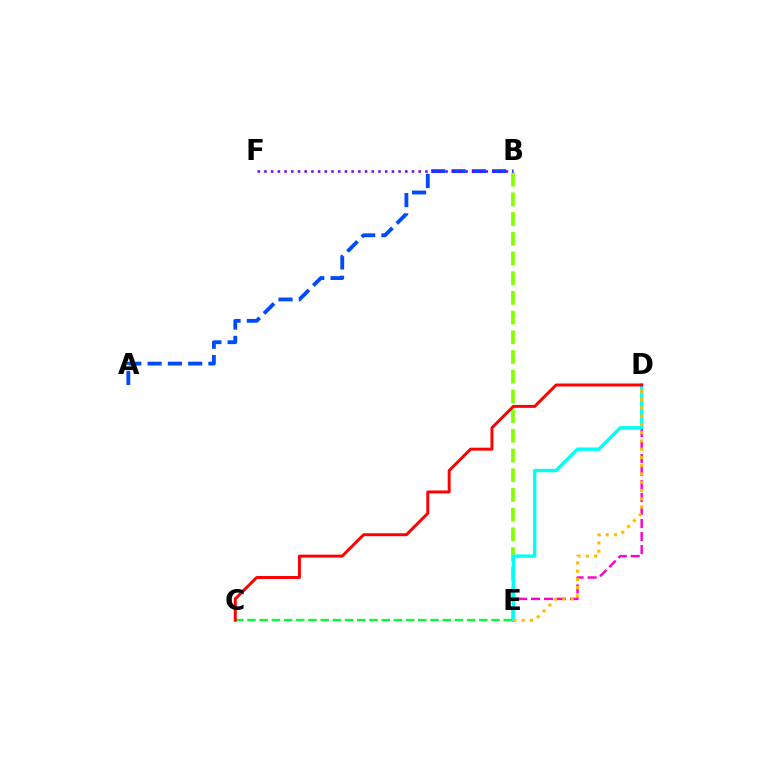{('B', 'E'): [{'color': '#84ff00', 'line_style': 'dashed', 'thickness': 2.68}], ('D', 'E'): [{'color': '#ff00cf', 'line_style': 'dashed', 'thickness': 1.77}, {'color': '#00fff6', 'line_style': 'solid', 'thickness': 2.44}, {'color': '#ffbd00', 'line_style': 'dotted', 'thickness': 2.25}], ('A', 'B'): [{'color': '#004bff', 'line_style': 'dashed', 'thickness': 2.76}], ('B', 'F'): [{'color': '#7200ff', 'line_style': 'dotted', 'thickness': 1.82}], ('C', 'E'): [{'color': '#00ff39', 'line_style': 'dashed', 'thickness': 1.66}], ('C', 'D'): [{'color': '#ff0000', 'line_style': 'solid', 'thickness': 2.12}]}